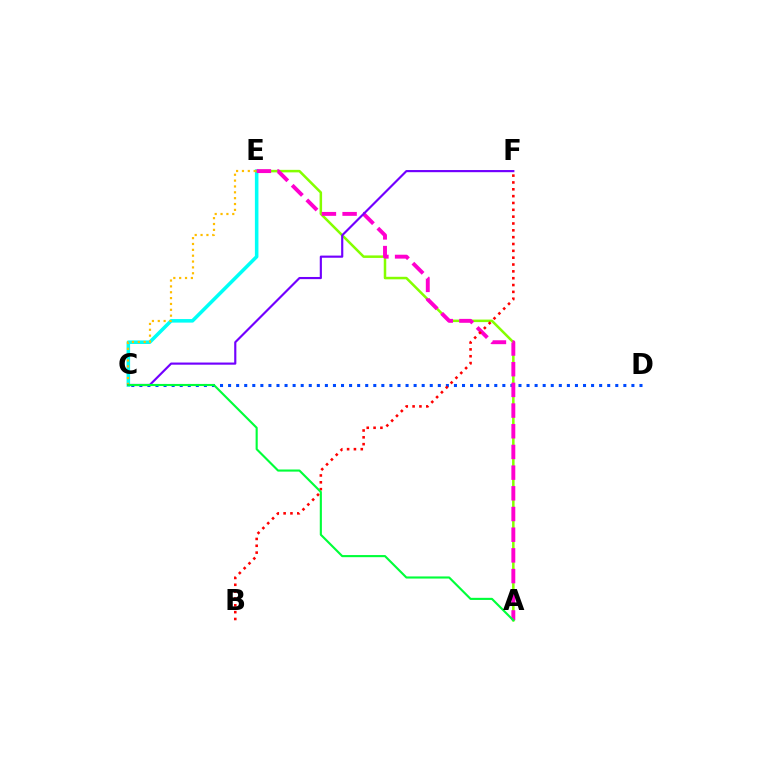{('C', 'E'): [{'color': '#00fff6', 'line_style': 'solid', 'thickness': 2.56}, {'color': '#ffbd00', 'line_style': 'dotted', 'thickness': 1.59}], ('A', 'E'): [{'color': '#84ff00', 'line_style': 'solid', 'thickness': 1.81}, {'color': '#ff00cf', 'line_style': 'dashed', 'thickness': 2.81}], ('C', 'D'): [{'color': '#004bff', 'line_style': 'dotted', 'thickness': 2.19}], ('B', 'F'): [{'color': '#ff0000', 'line_style': 'dotted', 'thickness': 1.86}], ('C', 'F'): [{'color': '#7200ff', 'line_style': 'solid', 'thickness': 1.55}], ('A', 'C'): [{'color': '#00ff39', 'line_style': 'solid', 'thickness': 1.53}]}